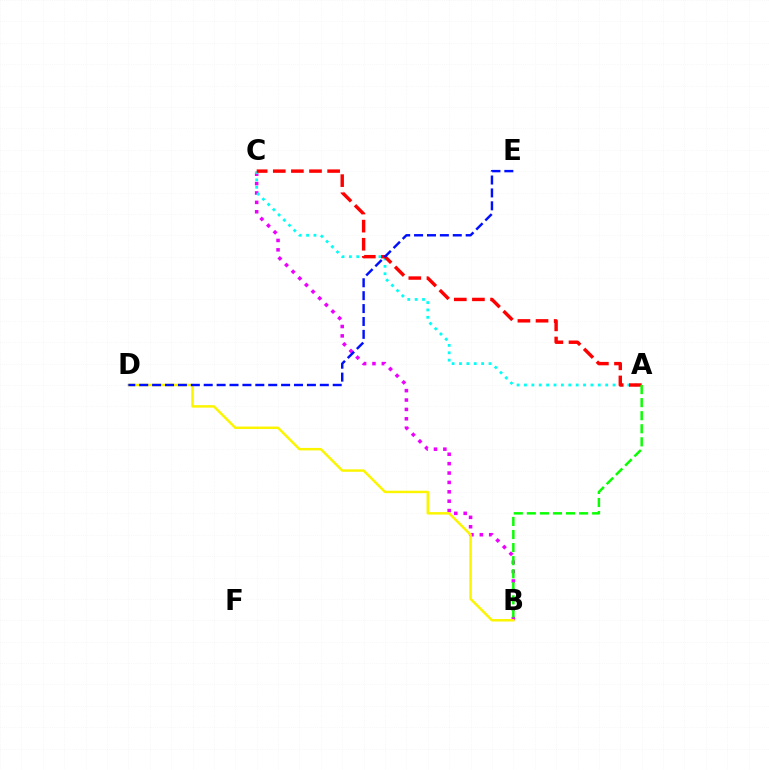{('B', 'C'): [{'color': '#ee00ff', 'line_style': 'dotted', 'thickness': 2.55}], ('B', 'D'): [{'color': '#fcf500', 'line_style': 'solid', 'thickness': 1.78}], ('A', 'C'): [{'color': '#00fff6', 'line_style': 'dotted', 'thickness': 2.01}, {'color': '#ff0000', 'line_style': 'dashed', 'thickness': 2.46}], ('A', 'B'): [{'color': '#08ff00', 'line_style': 'dashed', 'thickness': 1.77}], ('D', 'E'): [{'color': '#0010ff', 'line_style': 'dashed', 'thickness': 1.75}]}